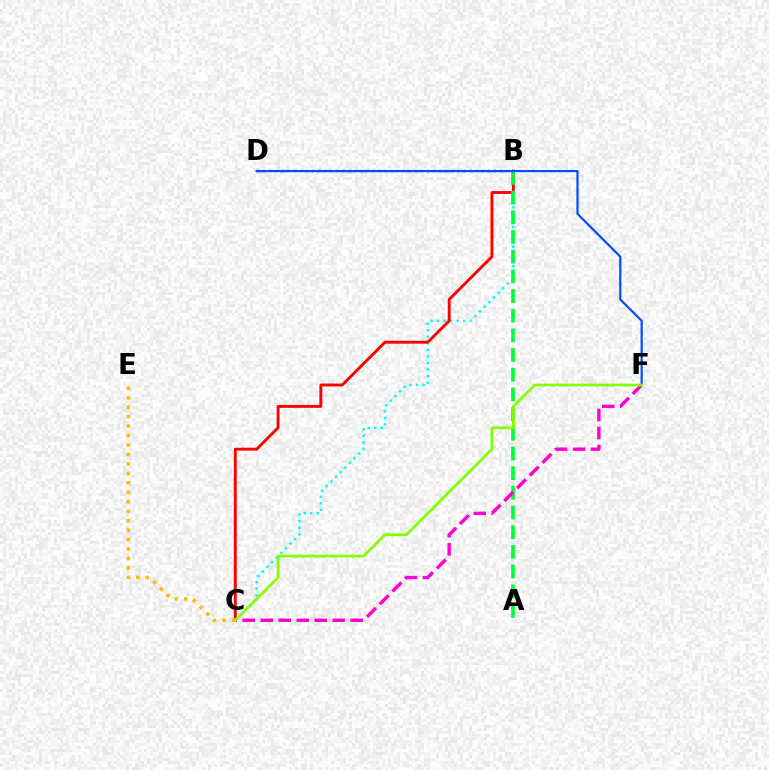{('B', 'C'): [{'color': '#00fff6', 'line_style': 'dotted', 'thickness': 1.78}, {'color': '#ff0000', 'line_style': 'solid', 'thickness': 2.08}], ('A', 'B'): [{'color': '#00ff39', 'line_style': 'dashed', 'thickness': 2.67}], ('B', 'D'): [{'color': '#7200ff', 'line_style': 'dotted', 'thickness': 1.65}], ('D', 'F'): [{'color': '#004bff', 'line_style': 'solid', 'thickness': 1.57}], ('C', 'F'): [{'color': '#ff00cf', 'line_style': 'dashed', 'thickness': 2.44}, {'color': '#84ff00', 'line_style': 'solid', 'thickness': 1.97}], ('C', 'E'): [{'color': '#ffbd00', 'line_style': 'dotted', 'thickness': 2.57}]}